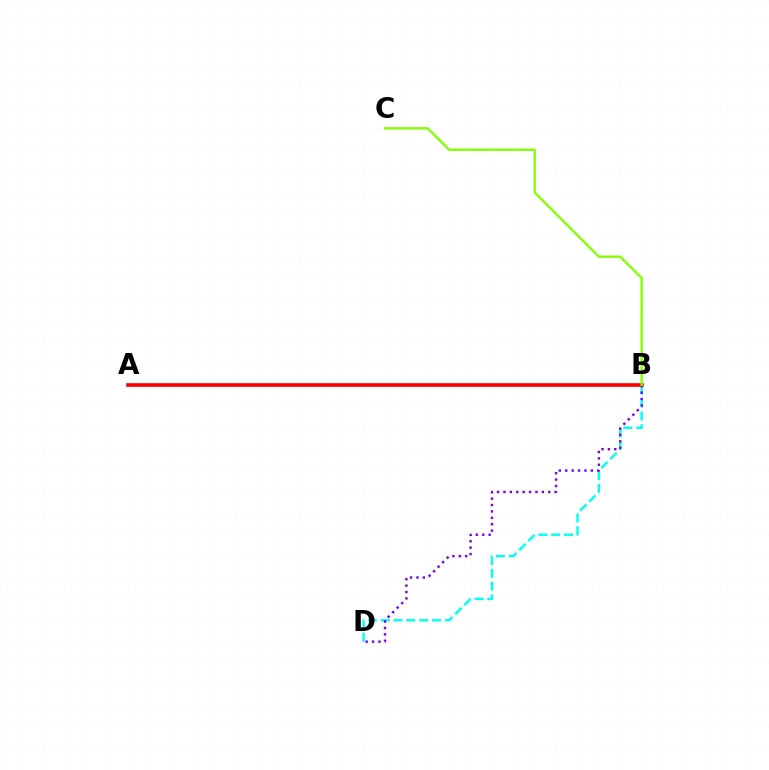{('B', 'D'): [{'color': '#00fff6', 'line_style': 'dashed', 'thickness': 1.74}, {'color': '#7200ff', 'line_style': 'dotted', 'thickness': 1.74}], ('A', 'B'): [{'color': '#ff0000', 'line_style': 'solid', 'thickness': 2.63}], ('B', 'C'): [{'color': '#84ff00', 'line_style': 'solid', 'thickness': 1.69}]}